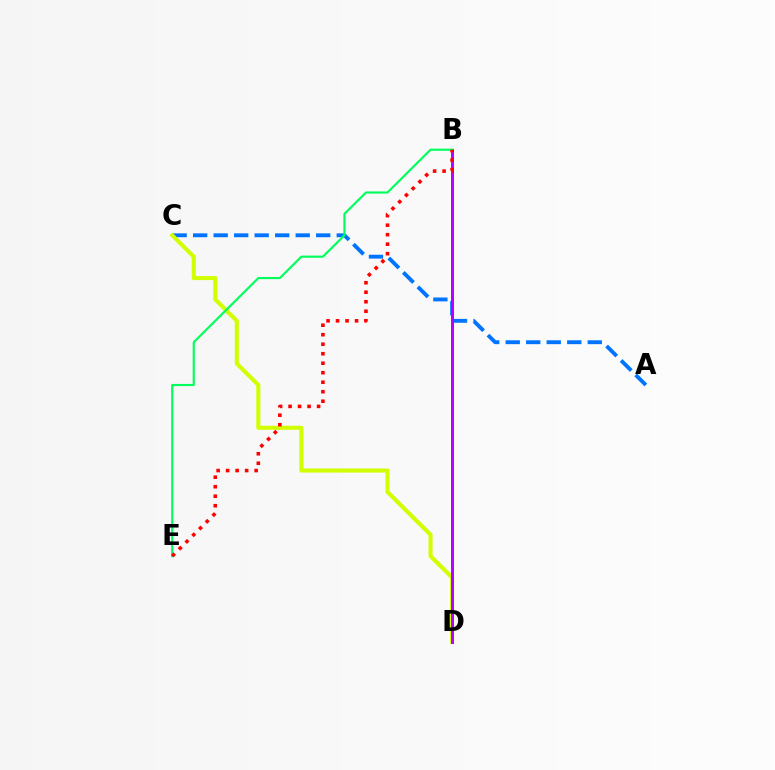{('A', 'C'): [{'color': '#0074ff', 'line_style': 'dashed', 'thickness': 2.79}], ('C', 'D'): [{'color': '#d1ff00', 'line_style': 'solid', 'thickness': 2.94}], ('B', 'D'): [{'color': '#b900ff', 'line_style': 'solid', 'thickness': 2.14}], ('B', 'E'): [{'color': '#00ff5c', 'line_style': 'solid', 'thickness': 1.55}, {'color': '#ff0000', 'line_style': 'dotted', 'thickness': 2.58}]}